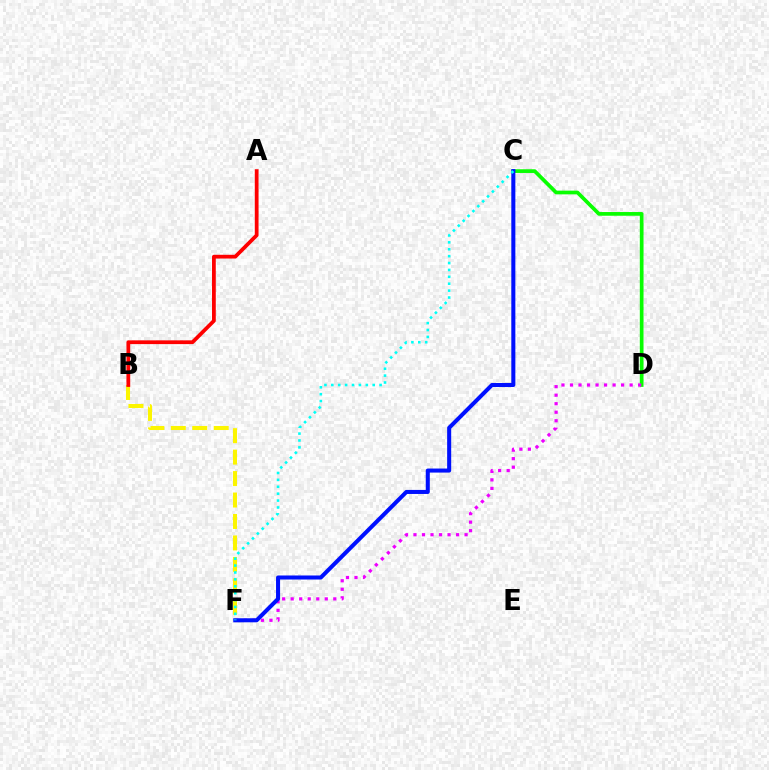{('B', 'F'): [{'color': '#fcf500', 'line_style': 'dashed', 'thickness': 2.91}], ('C', 'D'): [{'color': '#08ff00', 'line_style': 'solid', 'thickness': 2.67}], ('D', 'F'): [{'color': '#ee00ff', 'line_style': 'dotted', 'thickness': 2.32}], ('C', 'F'): [{'color': '#0010ff', 'line_style': 'solid', 'thickness': 2.91}, {'color': '#00fff6', 'line_style': 'dotted', 'thickness': 1.87}], ('A', 'B'): [{'color': '#ff0000', 'line_style': 'solid', 'thickness': 2.71}]}